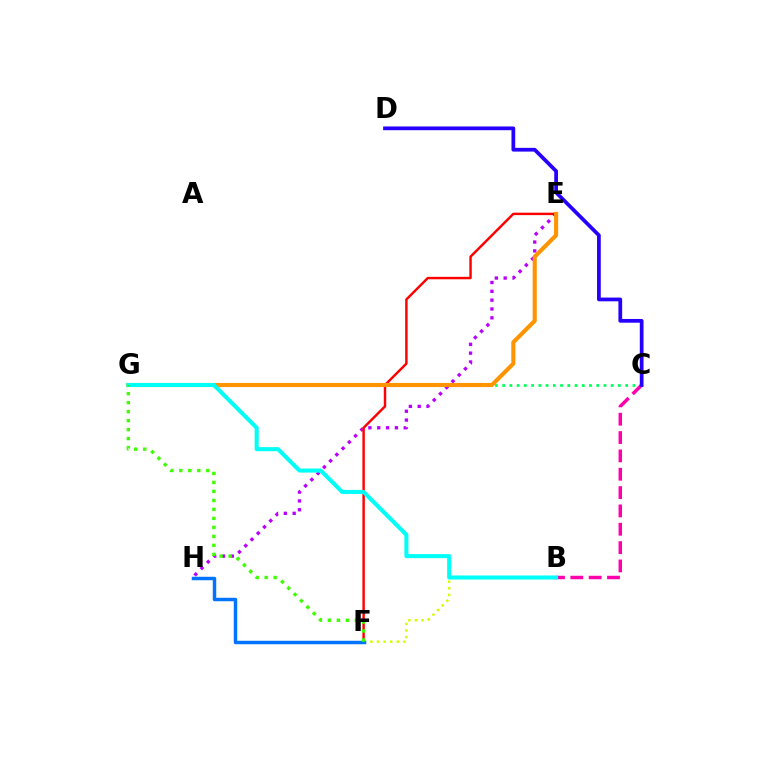{('B', 'F'): [{'color': '#d1ff00', 'line_style': 'dotted', 'thickness': 1.79}], ('E', 'H'): [{'color': '#b900ff', 'line_style': 'dotted', 'thickness': 2.4}], ('C', 'G'): [{'color': '#00ff5c', 'line_style': 'dotted', 'thickness': 1.97}], ('B', 'C'): [{'color': '#ff00ac', 'line_style': 'dashed', 'thickness': 2.49}], ('E', 'F'): [{'color': '#ff0000', 'line_style': 'solid', 'thickness': 1.76}], ('F', 'H'): [{'color': '#0074ff', 'line_style': 'solid', 'thickness': 2.49}], ('C', 'D'): [{'color': '#2500ff', 'line_style': 'solid', 'thickness': 2.69}], ('E', 'G'): [{'color': '#ff9400', 'line_style': 'solid', 'thickness': 2.95}], ('B', 'G'): [{'color': '#00fff6', 'line_style': 'solid', 'thickness': 2.92}], ('F', 'G'): [{'color': '#3dff00', 'line_style': 'dotted', 'thickness': 2.44}]}